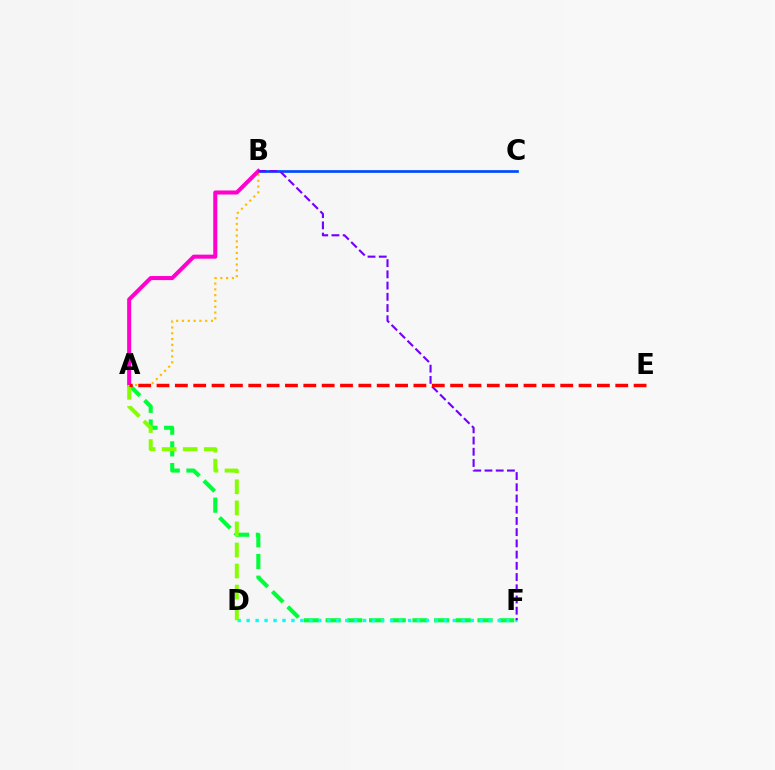{('A', 'F'): [{'color': '#00ff39', 'line_style': 'dashed', 'thickness': 2.95}], ('D', 'F'): [{'color': '#00fff6', 'line_style': 'dotted', 'thickness': 2.44}], ('B', 'C'): [{'color': '#004bff', 'line_style': 'solid', 'thickness': 1.94}], ('A', 'B'): [{'color': '#ffbd00', 'line_style': 'dotted', 'thickness': 1.57}, {'color': '#ff00cf', 'line_style': 'solid', 'thickness': 2.91}], ('B', 'F'): [{'color': '#7200ff', 'line_style': 'dashed', 'thickness': 1.52}], ('A', 'D'): [{'color': '#84ff00', 'line_style': 'dashed', 'thickness': 2.86}], ('A', 'E'): [{'color': '#ff0000', 'line_style': 'dashed', 'thickness': 2.49}]}